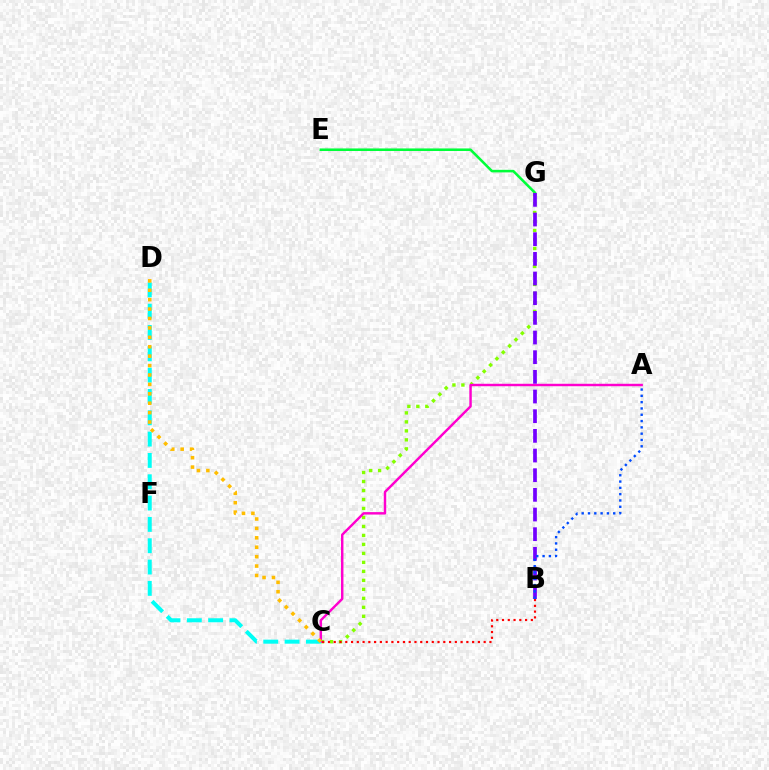{('E', 'G'): [{'color': '#00ff39', 'line_style': 'solid', 'thickness': 1.85}], ('C', 'G'): [{'color': '#84ff00', 'line_style': 'dotted', 'thickness': 2.44}], ('A', 'C'): [{'color': '#ff00cf', 'line_style': 'solid', 'thickness': 1.76}], ('C', 'D'): [{'color': '#00fff6', 'line_style': 'dashed', 'thickness': 2.9}, {'color': '#ffbd00', 'line_style': 'dotted', 'thickness': 2.56}], ('B', 'G'): [{'color': '#7200ff', 'line_style': 'dashed', 'thickness': 2.67}], ('A', 'B'): [{'color': '#004bff', 'line_style': 'dotted', 'thickness': 1.71}], ('B', 'C'): [{'color': '#ff0000', 'line_style': 'dotted', 'thickness': 1.57}]}